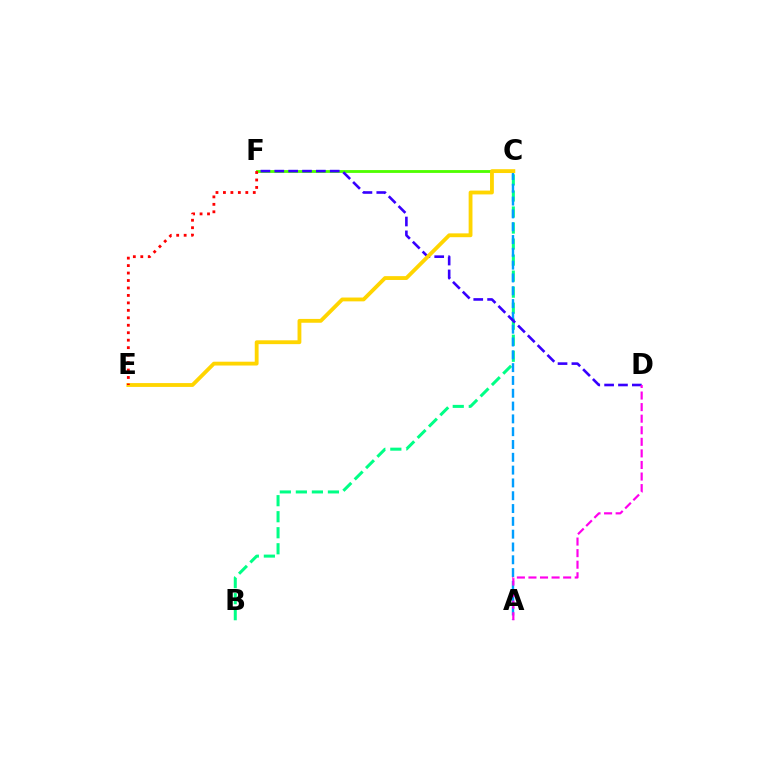{('C', 'F'): [{'color': '#4fff00', 'line_style': 'solid', 'thickness': 2.03}], ('B', 'C'): [{'color': '#00ff86', 'line_style': 'dashed', 'thickness': 2.18}], ('A', 'C'): [{'color': '#009eff', 'line_style': 'dashed', 'thickness': 1.74}], ('D', 'F'): [{'color': '#3700ff', 'line_style': 'dashed', 'thickness': 1.88}], ('C', 'E'): [{'color': '#ffd500', 'line_style': 'solid', 'thickness': 2.76}], ('E', 'F'): [{'color': '#ff0000', 'line_style': 'dotted', 'thickness': 2.03}], ('A', 'D'): [{'color': '#ff00ed', 'line_style': 'dashed', 'thickness': 1.57}]}